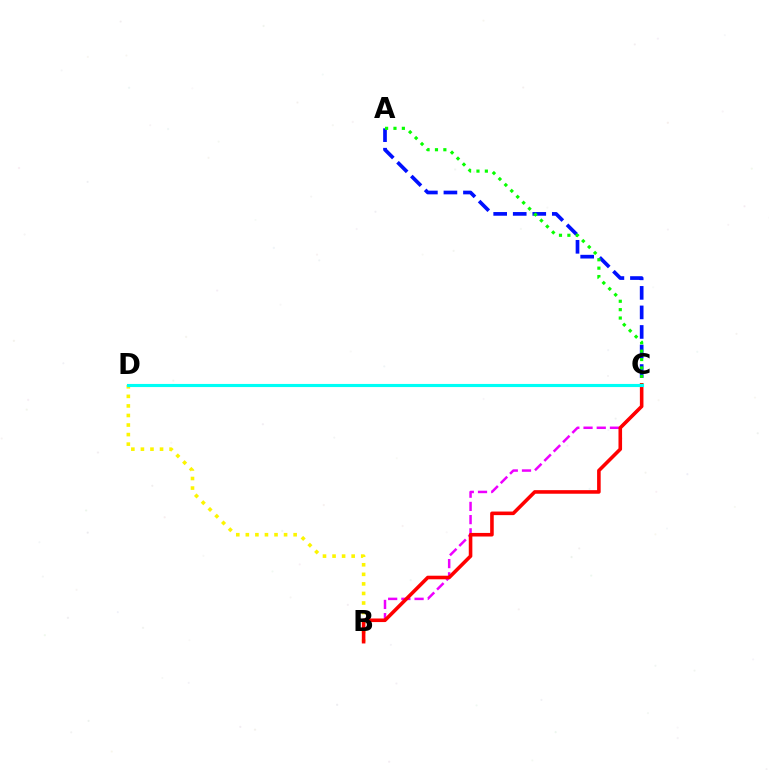{('A', 'C'): [{'color': '#0010ff', 'line_style': 'dashed', 'thickness': 2.65}, {'color': '#08ff00', 'line_style': 'dotted', 'thickness': 2.28}], ('B', 'C'): [{'color': '#ee00ff', 'line_style': 'dashed', 'thickness': 1.79}, {'color': '#ff0000', 'line_style': 'solid', 'thickness': 2.58}], ('B', 'D'): [{'color': '#fcf500', 'line_style': 'dotted', 'thickness': 2.6}], ('C', 'D'): [{'color': '#00fff6', 'line_style': 'solid', 'thickness': 2.24}]}